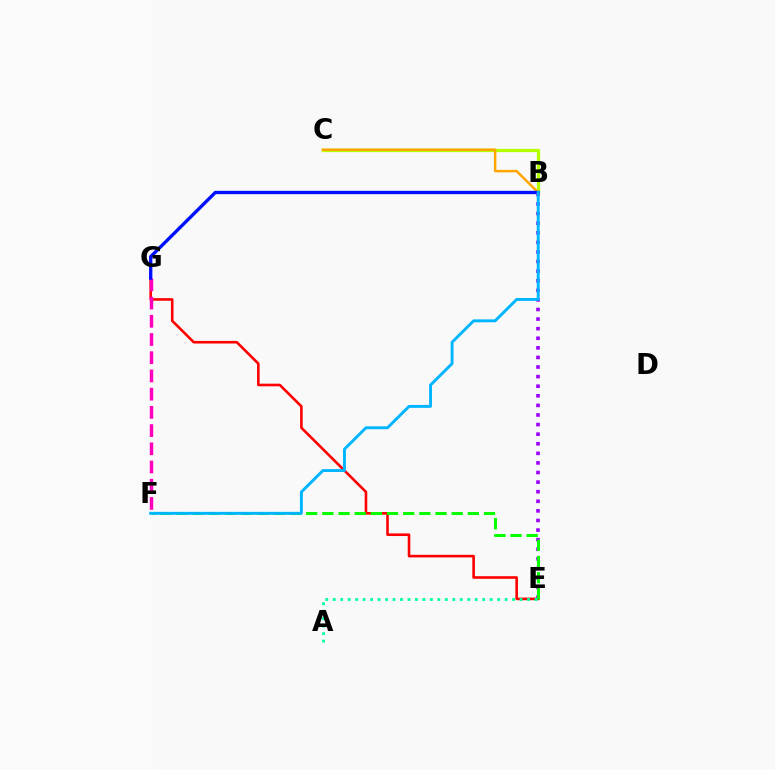{('B', 'C'): [{'color': '#b3ff00', 'line_style': 'solid', 'thickness': 2.36}, {'color': '#ffa500', 'line_style': 'solid', 'thickness': 1.78}], ('E', 'G'): [{'color': '#ff0000', 'line_style': 'solid', 'thickness': 1.88}], ('F', 'G'): [{'color': '#ff00bd', 'line_style': 'dashed', 'thickness': 2.47}], ('B', 'G'): [{'color': '#0010ff', 'line_style': 'solid', 'thickness': 2.4}], ('B', 'E'): [{'color': '#9b00ff', 'line_style': 'dotted', 'thickness': 2.61}], ('E', 'F'): [{'color': '#08ff00', 'line_style': 'dashed', 'thickness': 2.2}], ('B', 'F'): [{'color': '#00b5ff', 'line_style': 'solid', 'thickness': 2.1}], ('A', 'E'): [{'color': '#00ff9d', 'line_style': 'dotted', 'thickness': 2.03}]}